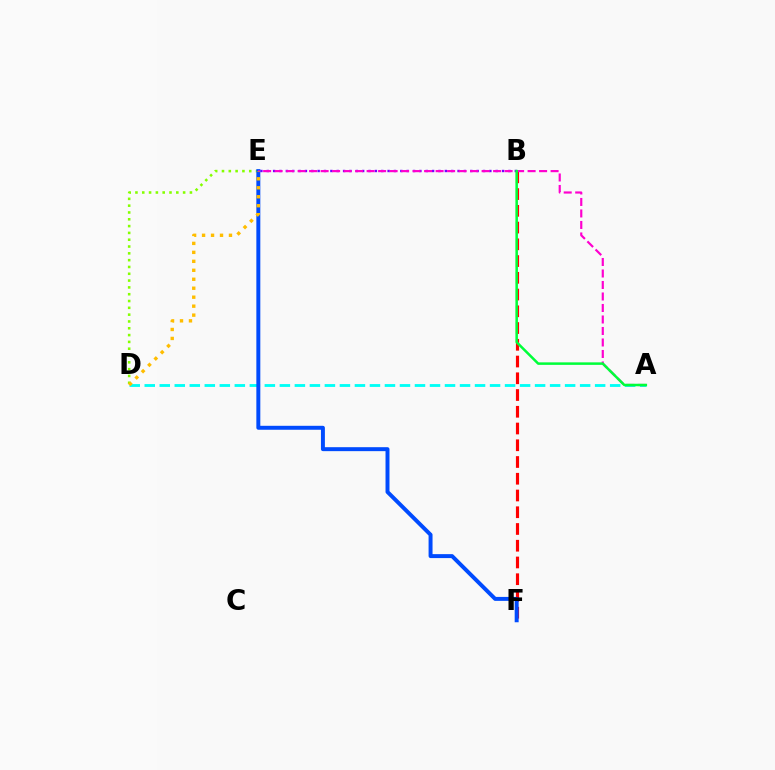{('B', 'E'): [{'color': '#7200ff', 'line_style': 'dotted', 'thickness': 1.73}], ('A', 'D'): [{'color': '#00fff6', 'line_style': 'dashed', 'thickness': 2.04}], ('D', 'E'): [{'color': '#84ff00', 'line_style': 'dotted', 'thickness': 1.85}, {'color': '#ffbd00', 'line_style': 'dotted', 'thickness': 2.44}], ('B', 'F'): [{'color': '#ff0000', 'line_style': 'dashed', 'thickness': 2.27}], ('E', 'F'): [{'color': '#004bff', 'line_style': 'solid', 'thickness': 2.85}], ('A', 'E'): [{'color': '#ff00cf', 'line_style': 'dashed', 'thickness': 1.56}], ('A', 'B'): [{'color': '#00ff39', 'line_style': 'solid', 'thickness': 1.81}]}